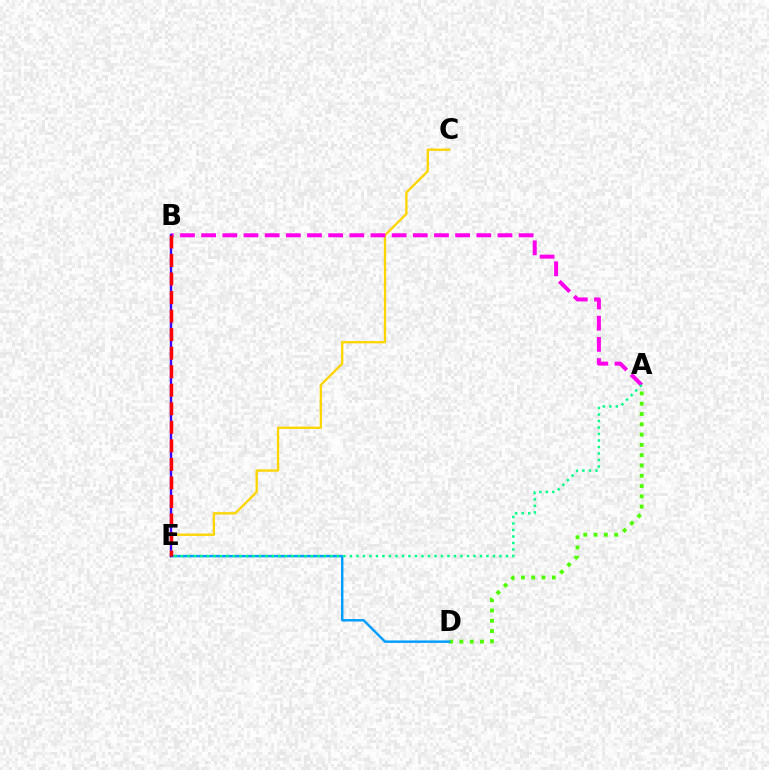{('A', 'D'): [{'color': '#4fff00', 'line_style': 'dotted', 'thickness': 2.8}], ('C', 'E'): [{'color': '#ffd500', 'line_style': 'solid', 'thickness': 1.66}], ('D', 'E'): [{'color': '#009eff', 'line_style': 'solid', 'thickness': 1.75}], ('A', 'B'): [{'color': '#ff00ed', 'line_style': 'dashed', 'thickness': 2.88}], ('B', 'E'): [{'color': '#3700ff', 'line_style': 'solid', 'thickness': 1.71}, {'color': '#ff0000', 'line_style': 'dashed', 'thickness': 2.52}], ('A', 'E'): [{'color': '#00ff86', 'line_style': 'dotted', 'thickness': 1.77}]}